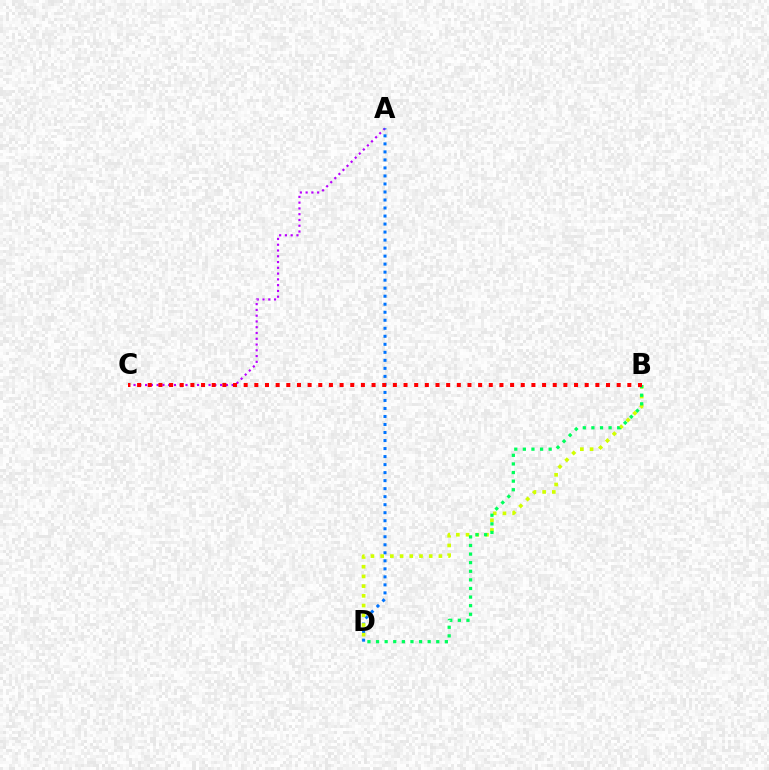{('A', 'C'): [{'color': '#b900ff', 'line_style': 'dotted', 'thickness': 1.57}], ('A', 'D'): [{'color': '#0074ff', 'line_style': 'dotted', 'thickness': 2.18}], ('B', 'D'): [{'color': '#d1ff00', 'line_style': 'dotted', 'thickness': 2.64}, {'color': '#00ff5c', 'line_style': 'dotted', 'thickness': 2.34}], ('B', 'C'): [{'color': '#ff0000', 'line_style': 'dotted', 'thickness': 2.9}]}